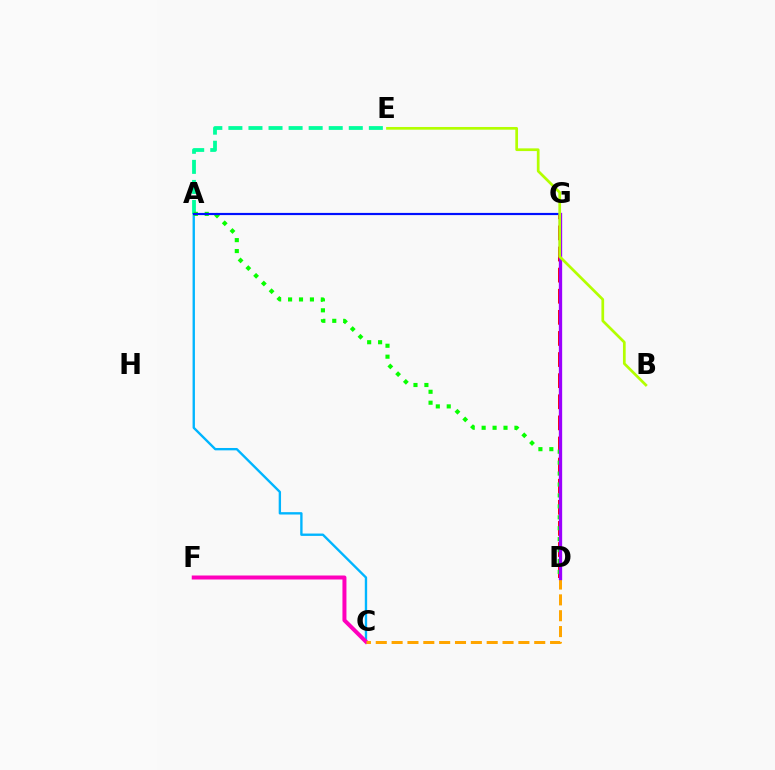{('D', 'G'): [{'color': '#ff0000', 'line_style': 'dashed', 'thickness': 2.87}, {'color': '#9b00ff', 'line_style': 'solid', 'thickness': 2.38}], ('A', 'C'): [{'color': '#00b5ff', 'line_style': 'solid', 'thickness': 1.7}], ('C', 'F'): [{'color': '#ff00bd', 'line_style': 'solid', 'thickness': 2.88}], ('A', 'E'): [{'color': '#00ff9d', 'line_style': 'dashed', 'thickness': 2.73}], ('A', 'D'): [{'color': '#08ff00', 'line_style': 'dotted', 'thickness': 2.97}], ('C', 'D'): [{'color': '#ffa500', 'line_style': 'dashed', 'thickness': 2.15}], ('A', 'G'): [{'color': '#0010ff', 'line_style': 'solid', 'thickness': 1.57}], ('B', 'E'): [{'color': '#b3ff00', 'line_style': 'solid', 'thickness': 1.95}]}